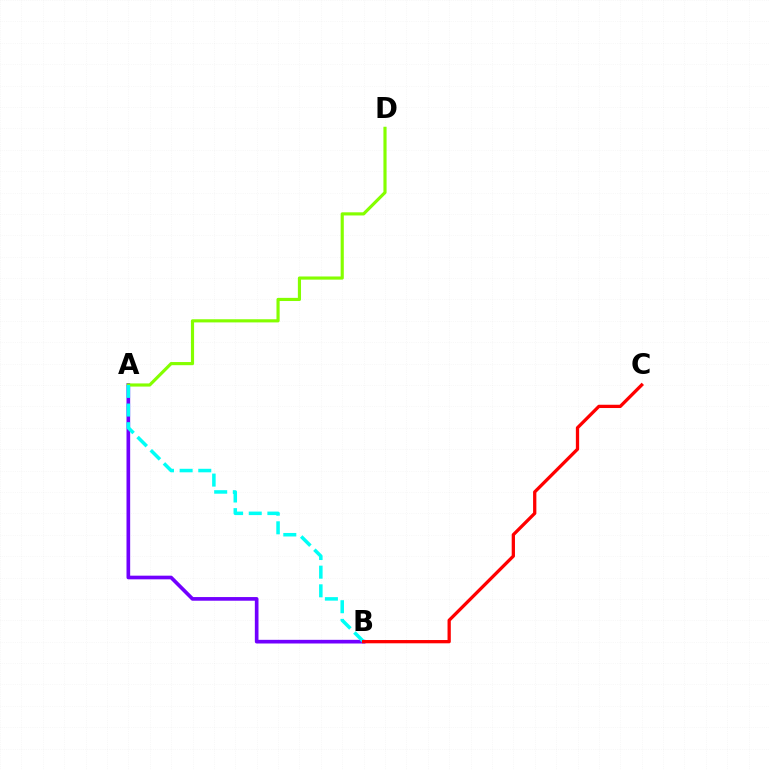{('A', 'B'): [{'color': '#7200ff', 'line_style': 'solid', 'thickness': 2.64}, {'color': '#00fff6', 'line_style': 'dashed', 'thickness': 2.53}], ('A', 'D'): [{'color': '#84ff00', 'line_style': 'solid', 'thickness': 2.27}], ('B', 'C'): [{'color': '#ff0000', 'line_style': 'solid', 'thickness': 2.36}]}